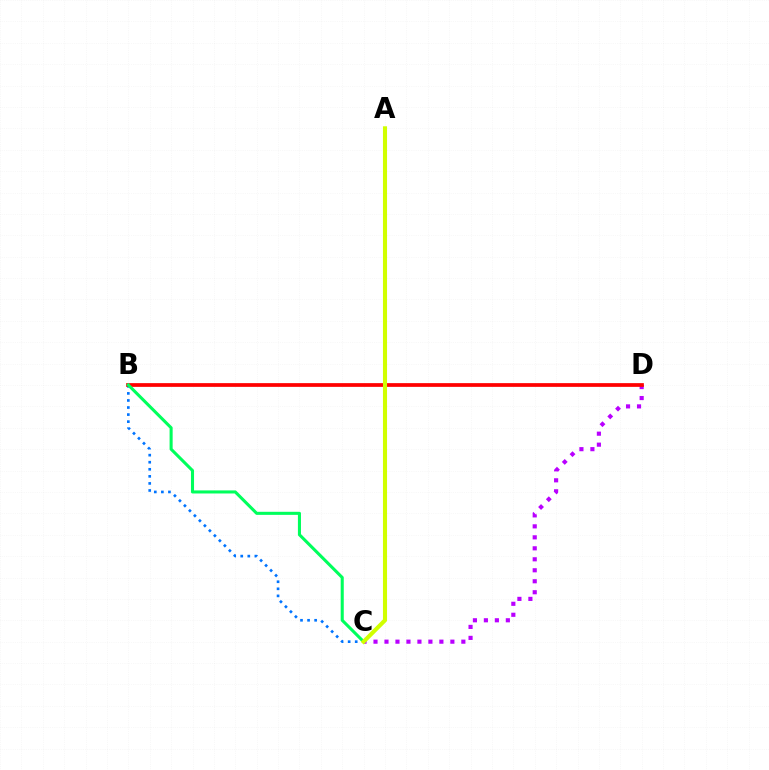{('C', 'D'): [{'color': '#b900ff', 'line_style': 'dotted', 'thickness': 2.98}], ('B', 'C'): [{'color': '#0074ff', 'line_style': 'dotted', 'thickness': 1.92}, {'color': '#00ff5c', 'line_style': 'solid', 'thickness': 2.21}], ('B', 'D'): [{'color': '#ff0000', 'line_style': 'solid', 'thickness': 2.68}], ('A', 'C'): [{'color': '#d1ff00', 'line_style': 'solid', 'thickness': 2.94}]}